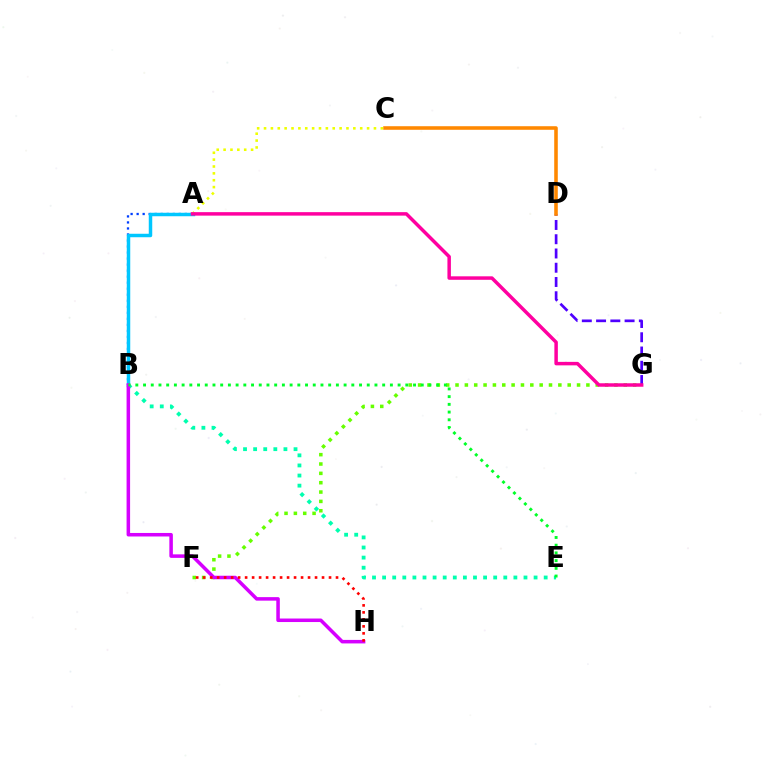{('A', 'B'): [{'color': '#003fff', 'line_style': 'dotted', 'thickness': 1.64}, {'color': '#00c7ff', 'line_style': 'solid', 'thickness': 2.5}], ('F', 'G'): [{'color': '#66ff00', 'line_style': 'dotted', 'thickness': 2.54}], ('B', 'E'): [{'color': '#00ffaf', 'line_style': 'dotted', 'thickness': 2.74}, {'color': '#00ff27', 'line_style': 'dotted', 'thickness': 2.1}], ('D', 'G'): [{'color': '#4f00ff', 'line_style': 'dashed', 'thickness': 1.94}], ('C', 'D'): [{'color': '#ff8800', 'line_style': 'solid', 'thickness': 2.57}], ('B', 'H'): [{'color': '#d600ff', 'line_style': 'solid', 'thickness': 2.53}], ('F', 'H'): [{'color': '#ff0000', 'line_style': 'dotted', 'thickness': 1.9}], ('A', 'C'): [{'color': '#eeff00', 'line_style': 'dotted', 'thickness': 1.87}], ('A', 'G'): [{'color': '#ff00a0', 'line_style': 'solid', 'thickness': 2.5}]}